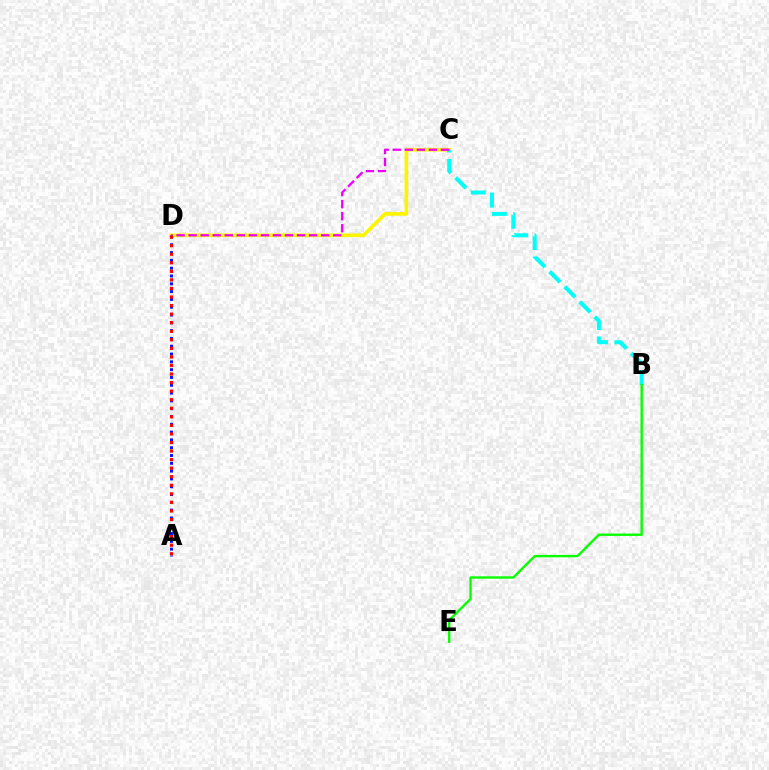{('C', 'D'): [{'color': '#fcf500', 'line_style': 'solid', 'thickness': 2.63}, {'color': '#ee00ff', 'line_style': 'dashed', 'thickness': 1.64}], ('B', 'C'): [{'color': '#00fff6', 'line_style': 'dashed', 'thickness': 2.9}], ('A', 'D'): [{'color': '#0010ff', 'line_style': 'dotted', 'thickness': 2.12}, {'color': '#ff0000', 'line_style': 'dotted', 'thickness': 2.33}], ('B', 'E'): [{'color': '#08ff00', 'line_style': 'solid', 'thickness': 1.71}]}